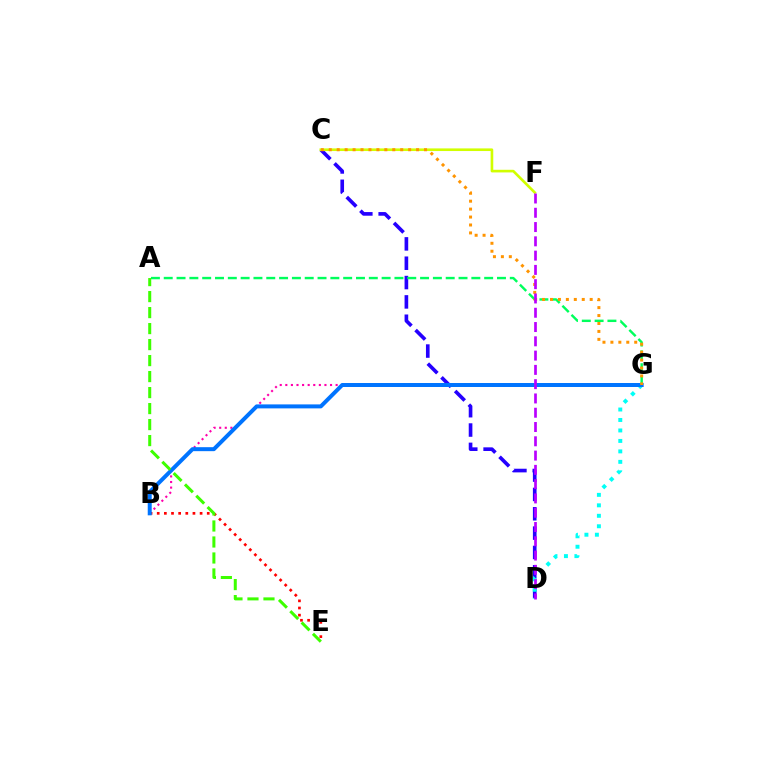{('B', 'G'): [{'color': '#ff00ac', 'line_style': 'dotted', 'thickness': 1.52}, {'color': '#0074ff', 'line_style': 'solid', 'thickness': 2.87}], ('C', 'D'): [{'color': '#2500ff', 'line_style': 'dashed', 'thickness': 2.63}], ('A', 'G'): [{'color': '#00ff5c', 'line_style': 'dashed', 'thickness': 1.74}], ('D', 'G'): [{'color': '#00fff6', 'line_style': 'dotted', 'thickness': 2.84}], ('B', 'E'): [{'color': '#ff0000', 'line_style': 'dotted', 'thickness': 1.94}], ('C', 'F'): [{'color': '#d1ff00', 'line_style': 'solid', 'thickness': 1.9}], ('C', 'G'): [{'color': '#ff9400', 'line_style': 'dotted', 'thickness': 2.16}], ('D', 'F'): [{'color': '#b900ff', 'line_style': 'dashed', 'thickness': 1.94}], ('A', 'E'): [{'color': '#3dff00', 'line_style': 'dashed', 'thickness': 2.17}]}